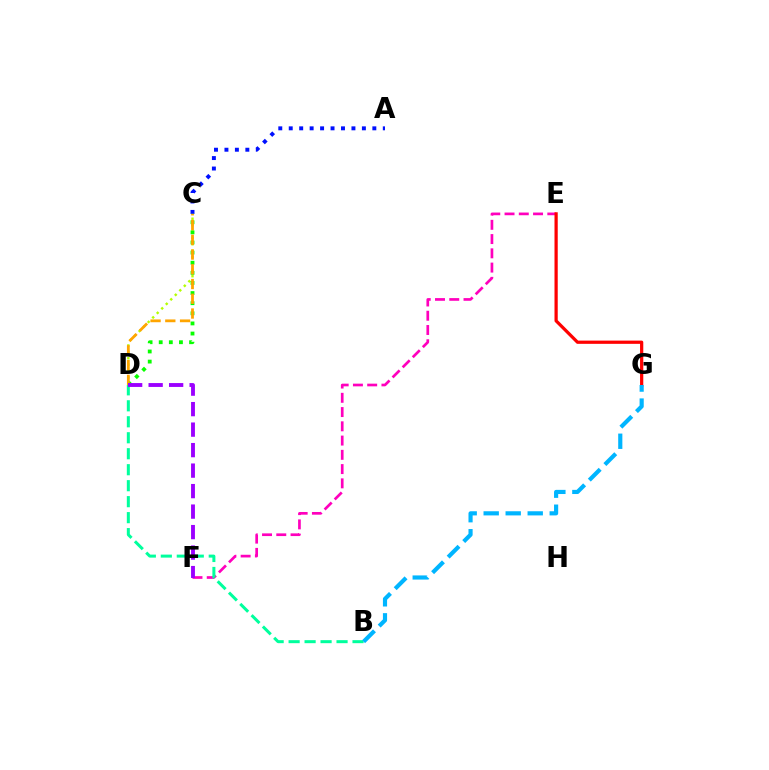{('E', 'F'): [{'color': '#ff00bd', 'line_style': 'dashed', 'thickness': 1.94}], ('C', 'D'): [{'color': '#b3ff00', 'line_style': 'dotted', 'thickness': 1.74}, {'color': '#08ff00', 'line_style': 'dotted', 'thickness': 2.75}, {'color': '#ffa500', 'line_style': 'dashed', 'thickness': 2.0}], ('A', 'C'): [{'color': '#0010ff', 'line_style': 'dotted', 'thickness': 2.84}], ('B', 'D'): [{'color': '#00ff9d', 'line_style': 'dashed', 'thickness': 2.17}], ('D', 'F'): [{'color': '#9b00ff', 'line_style': 'dashed', 'thickness': 2.78}], ('E', 'G'): [{'color': '#ff0000', 'line_style': 'solid', 'thickness': 2.33}], ('B', 'G'): [{'color': '#00b5ff', 'line_style': 'dashed', 'thickness': 2.99}]}